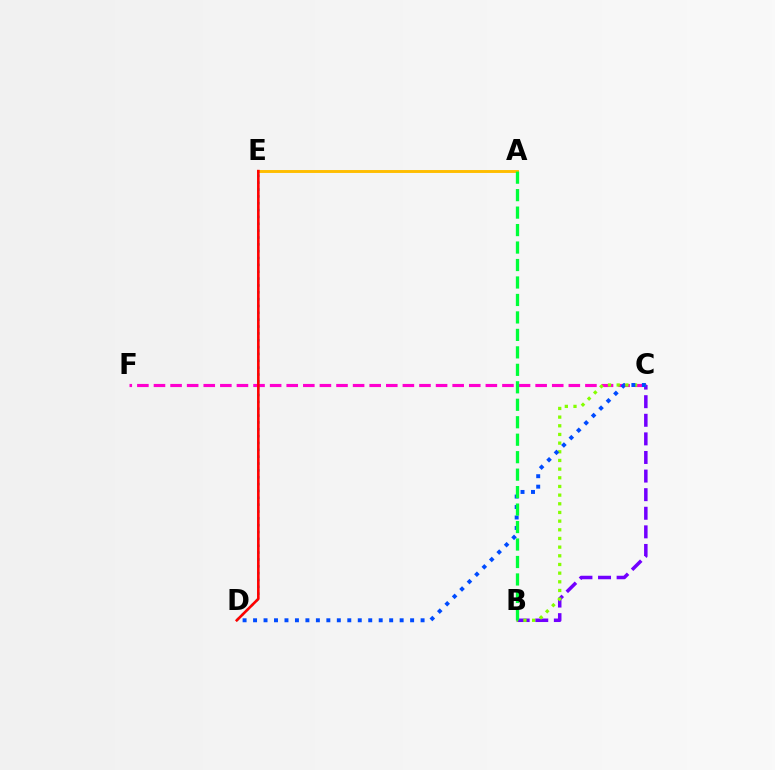{('C', 'F'): [{'color': '#ff00cf', 'line_style': 'dashed', 'thickness': 2.25}], ('A', 'E'): [{'color': '#ffbd00', 'line_style': 'solid', 'thickness': 2.1}], ('B', 'C'): [{'color': '#7200ff', 'line_style': 'dashed', 'thickness': 2.53}, {'color': '#84ff00', 'line_style': 'dotted', 'thickness': 2.36}], ('D', 'E'): [{'color': '#00fff6', 'line_style': 'dotted', 'thickness': 1.86}, {'color': '#ff0000', 'line_style': 'solid', 'thickness': 1.88}], ('C', 'D'): [{'color': '#004bff', 'line_style': 'dotted', 'thickness': 2.84}], ('A', 'B'): [{'color': '#00ff39', 'line_style': 'dashed', 'thickness': 2.37}]}